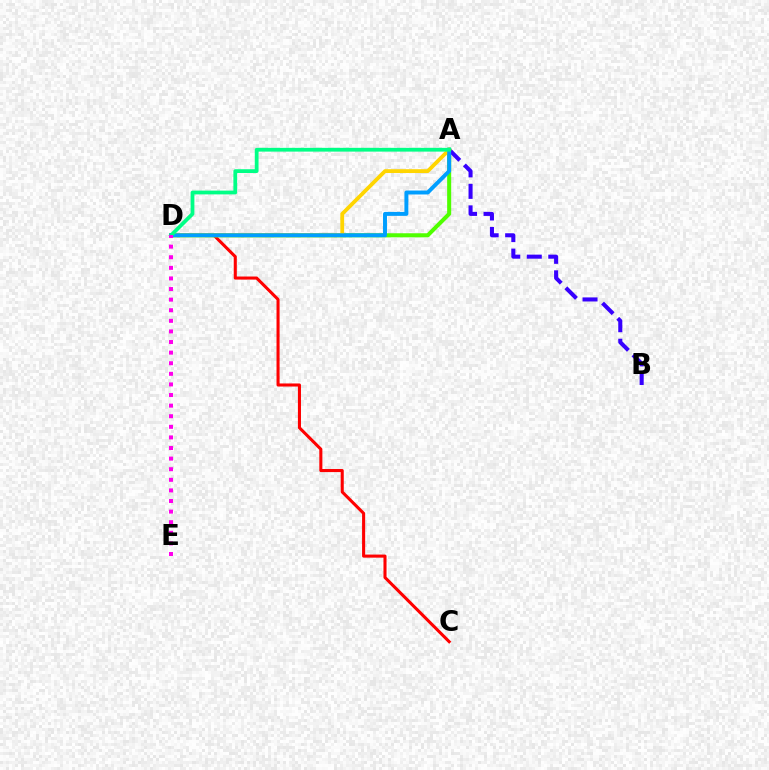{('C', 'D'): [{'color': '#ff0000', 'line_style': 'solid', 'thickness': 2.21}], ('A', 'D'): [{'color': '#4fff00', 'line_style': 'solid', 'thickness': 2.91}, {'color': '#ffd500', 'line_style': 'solid', 'thickness': 2.74}, {'color': '#009eff', 'line_style': 'solid', 'thickness': 2.84}, {'color': '#00ff86', 'line_style': 'solid', 'thickness': 2.72}], ('A', 'B'): [{'color': '#3700ff', 'line_style': 'dashed', 'thickness': 2.92}], ('D', 'E'): [{'color': '#ff00ed', 'line_style': 'dotted', 'thickness': 2.88}]}